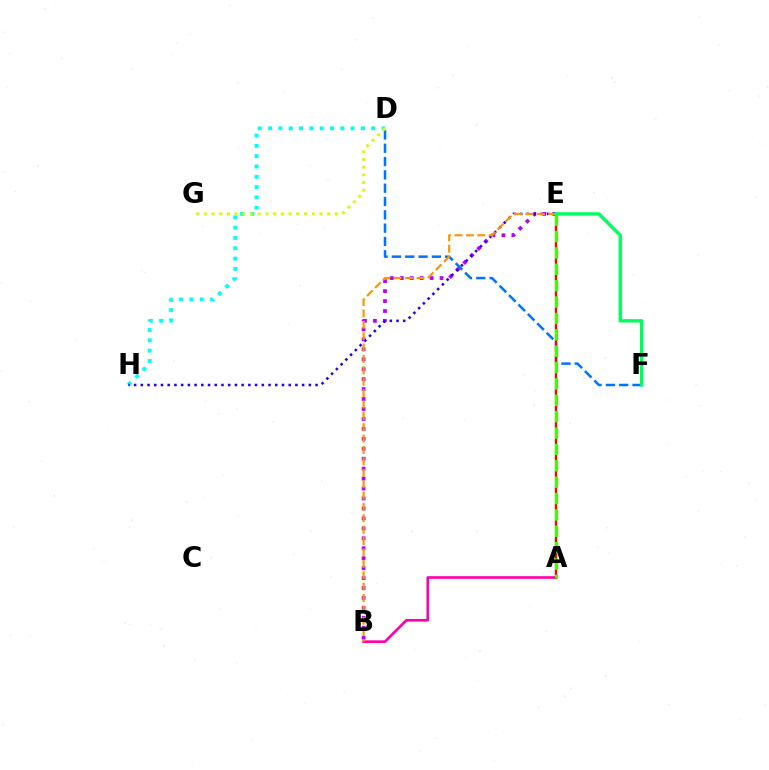{('D', 'H'): [{'color': '#00fff6', 'line_style': 'dotted', 'thickness': 2.8}], ('A', 'B'): [{'color': '#ff00ac', 'line_style': 'solid', 'thickness': 1.91}], ('B', 'E'): [{'color': '#b900ff', 'line_style': 'dotted', 'thickness': 2.7}, {'color': '#ff9400', 'line_style': 'dashed', 'thickness': 1.55}], ('D', 'F'): [{'color': '#0074ff', 'line_style': 'dashed', 'thickness': 1.81}], ('D', 'G'): [{'color': '#d1ff00', 'line_style': 'dotted', 'thickness': 2.09}], ('E', 'H'): [{'color': '#2500ff', 'line_style': 'dotted', 'thickness': 1.83}], ('A', 'E'): [{'color': '#ff0000', 'line_style': 'solid', 'thickness': 1.67}, {'color': '#3dff00', 'line_style': 'dashed', 'thickness': 2.22}], ('E', 'F'): [{'color': '#00ff5c', 'line_style': 'solid', 'thickness': 2.41}]}